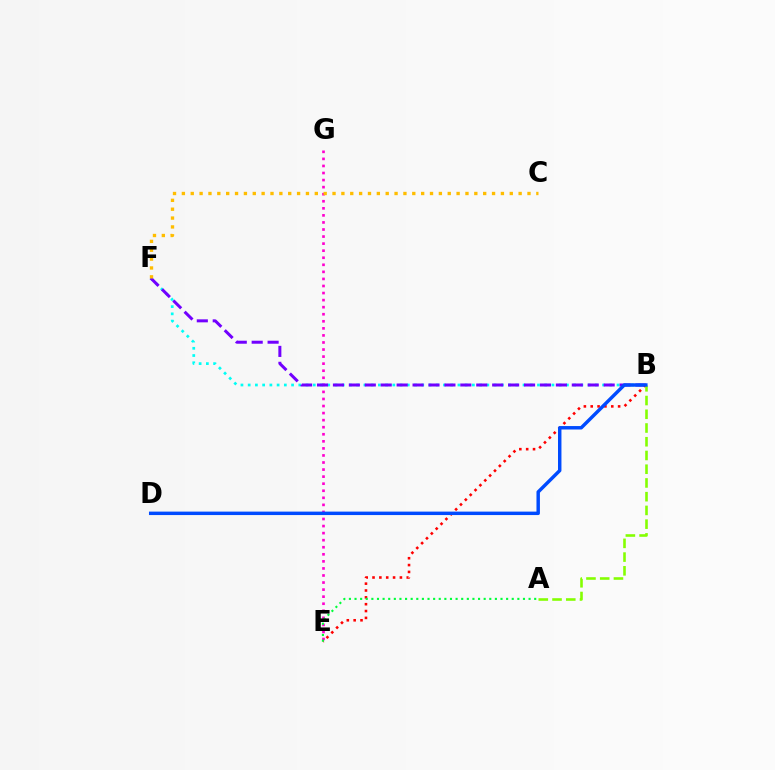{('E', 'G'): [{'color': '#ff00cf', 'line_style': 'dotted', 'thickness': 1.92}], ('B', 'F'): [{'color': '#00fff6', 'line_style': 'dotted', 'thickness': 1.97}, {'color': '#7200ff', 'line_style': 'dashed', 'thickness': 2.16}], ('B', 'E'): [{'color': '#ff0000', 'line_style': 'dotted', 'thickness': 1.86}], ('A', 'B'): [{'color': '#84ff00', 'line_style': 'dashed', 'thickness': 1.87}], ('A', 'E'): [{'color': '#00ff39', 'line_style': 'dotted', 'thickness': 1.53}], ('C', 'F'): [{'color': '#ffbd00', 'line_style': 'dotted', 'thickness': 2.41}], ('B', 'D'): [{'color': '#004bff', 'line_style': 'solid', 'thickness': 2.48}]}